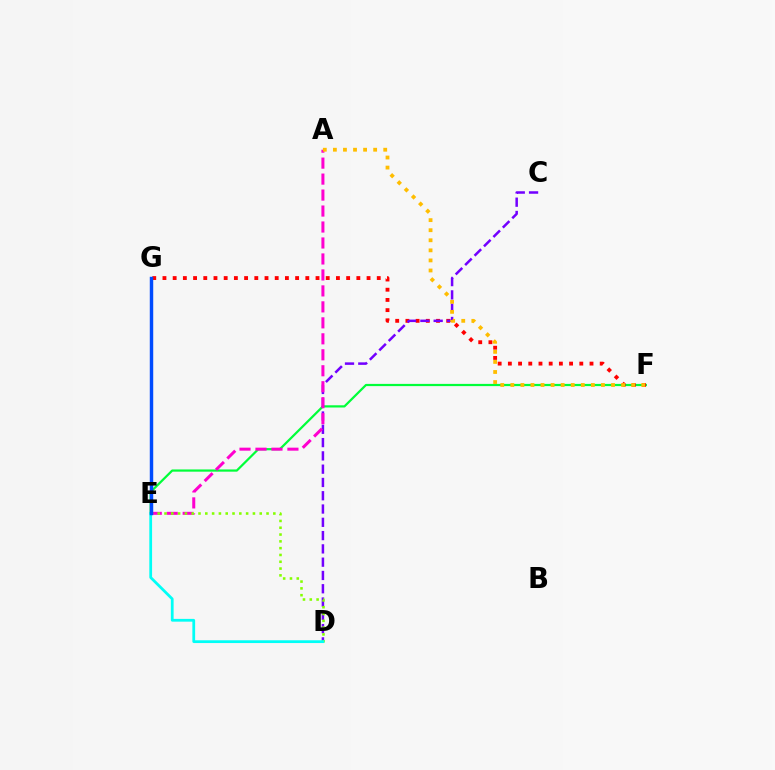{('E', 'F'): [{'color': '#00ff39', 'line_style': 'solid', 'thickness': 1.6}], ('F', 'G'): [{'color': '#ff0000', 'line_style': 'dotted', 'thickness': 2.77}], ('C', 'D'): [{'color': '#7200ff', 'line_style': 'dashed', 'thickness': 1.8}], ('A', 'E'): [{'color': '#ff00cf', 'line_style': 'dashed', 'thickness': 2.17}], ('A', 'F'): [{'color': '#ffbd00', 'line_style': 'dotted', 'thickness': 2.74}], ('D', 'E'): [{'color': '#84ff00', 'line_style': 'dotted', 'thickness': 1.85}, {'color': '#00fff6', 'line_style': 'solid', 'thickness': 1.99}], ('E', 'G'): [{'color': '#004bff', 'line_style': 'solid', 'thickness': 2.48}]}